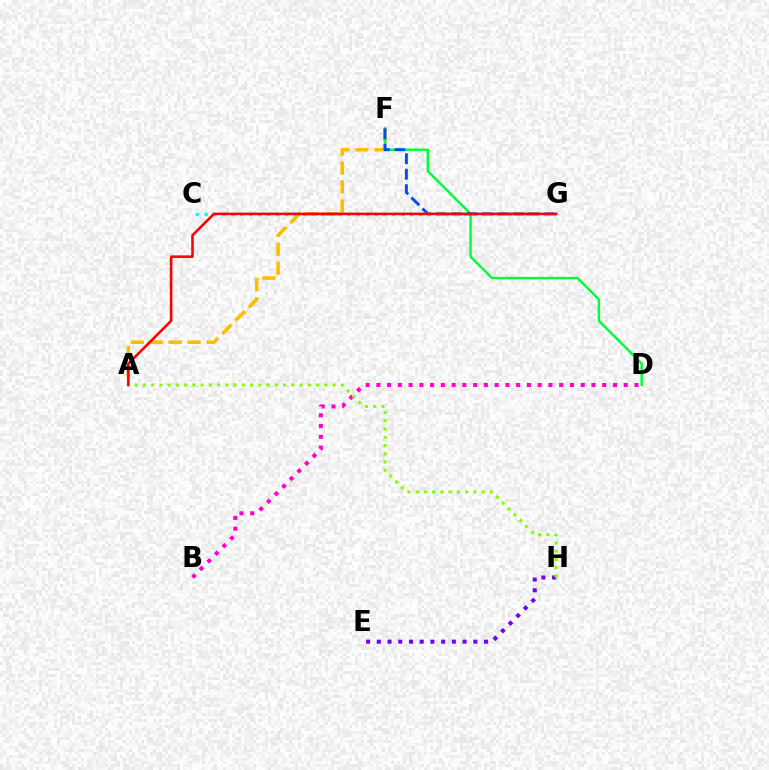{('A', 'F'): [{'color': '#ffbd00', 'line_style': 'dashed', 'thickness': 2.58}], ('D', 'F'): [{'color': '#00ff39', 'line_style': 'solid', 'thickness': 1.74}], ('F', 'G'): [{'color': '#004bff', 'line_style': 'dashed', 'thickness': 2.1}], ('B', 'D'): [{'color': '#ff00cf', 'line_style': 'dotted', 'thickness': 2.92}], ('E', 'H'): [{'color': '#7200ff', 'line_style': 'dotted', 'thickness': 2.91}], ('C', 'G'): [{'color': '#00fff6', 'line_style': 'dotted', 'thickness': 2.43}], ('A', 'H'): [{'color': '#84ff00', 'line_style': 'dotted', 'thickness': 2.24}], ('A', 'G'): [{'color': '#ff0000', 'line_style': 'solid', 'thickness': 1.85}]}